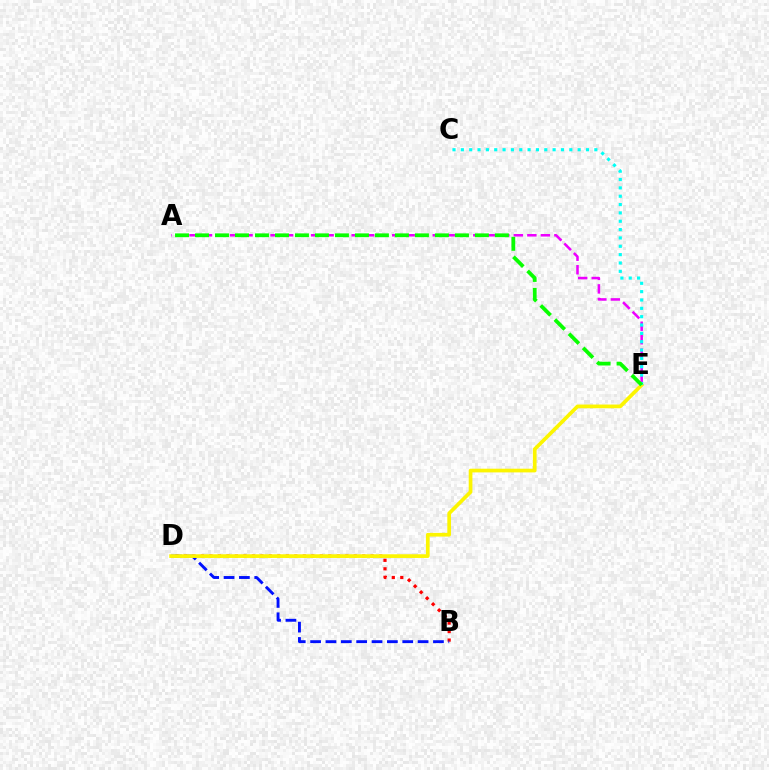{('B', 'D'): [{'color': '#ff0000', 'line_style': 'dotted', 'thickness': 2.31}, {'color': '#0010ff', 'line_style': 'dashed', 'thickness': 2.09}], ('D', 'E'): [{'color': '#fcf500', 'line_style': 'solid', 'thickness': 2.66}], ('A', 'E'): [{'color': '#ee00ff', 'line_style': 'dashed', 'thickness': 1.84}, {'color': '#08ff00', 'line_style': 'dashed', 'thickness': 2.72}], ('C', 'E'): [{'color': '#00fff6', 'line_style': 'dotted', 'thickness': 2.27}]}